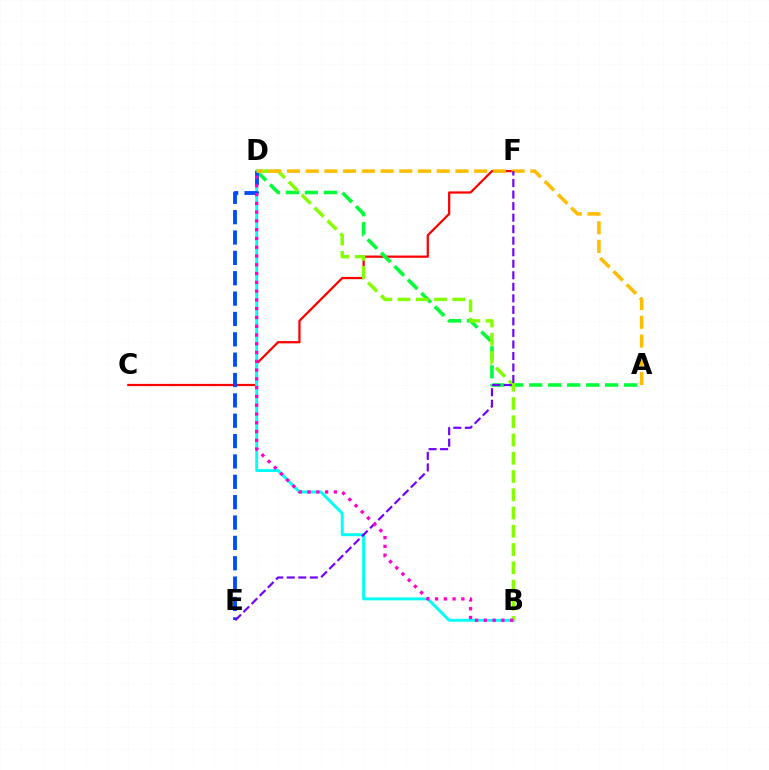{('C', 'F'): [{'color': '#ff0000', 'line_style': 'solid', 'thickness': 1.62}], ('A', 'D'): [{'color': '#00ff39', 'line_style': 'dashed', 'thickness': 2.58}, {'color': '#ffbd00', 'line_style': 'dashed', 'thickness': 2.54}], ('B', 'D'): [{'color': '#00fff6', 'line_style': 'solid', 'thickness': 2.11}, {'color': '#84ff00', 'line_style': 'dashed', 'thickness': 2.48}, {'color': '#ff00cf', 'line_style': 'dotted', 'thickness': 2.38}], ('D', 'E'): [{'color': '#004bff', 'line_style': 'dashed', 'thickness': 2.77}], ('E', 'F'): [{'color': '#7200ff', 'line_style': 'dashed', 'thickness': 1.57}]}